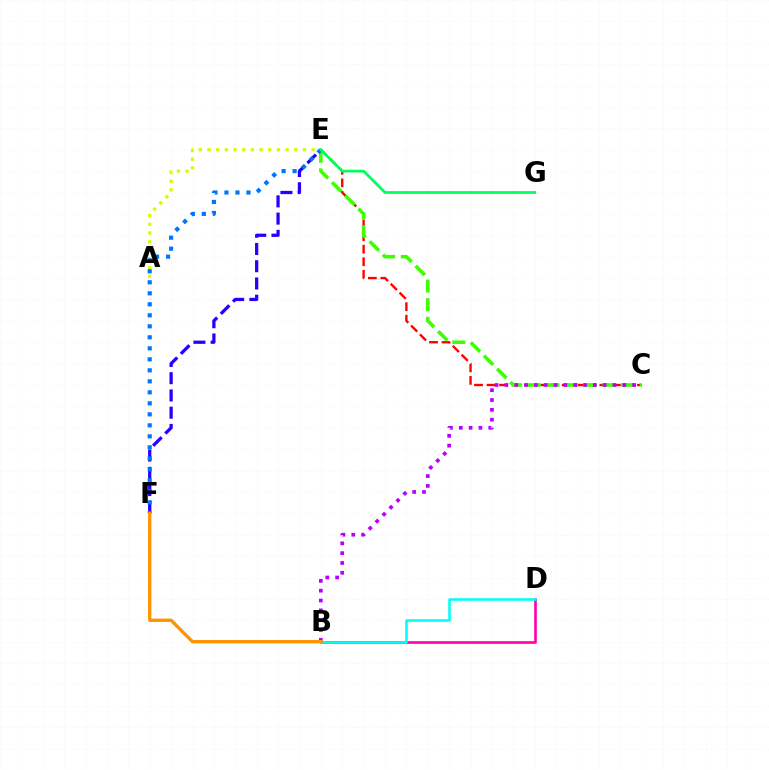{('A', 'E'): [{'color': '#d1ff00', 'line_style': 'dotted', 'thickness': 2.36}], ('C', 'E'): [{'color': '#ff0000', 'line_style': 'dashed', 'thickness': 1.7}, {'color': '#3dff00', 'line_style': 'dashed', 'thickness': 2.54}], ('B', 'C'): [{'color': '#b900ff', 'line_style': 'dotted', 'thickness': 2.67}], ('B', 'D'): [{'color': '#ff00ac', 'line_style': 'solid', 'thickness': 1.9}, {'color': '#00fff6', 'line_style': 'solid', 'thickness': 1.84}], ('E', 'F'): [{'color': '#2500ff', 'line_style': 'dashed', 'thickness': 2.34}, {'color': '#0074ff', 'line_style': 'dotted', 'thickness': 2.99}], ('E', 'G'): [{'color': '#00ff5c', 'line_style': 'solid', 'thickness': 1.96}], ('B', 'F'): [{'color': '#ff9400', 'line_style': 'solid', 'thickness': 2.4}]}